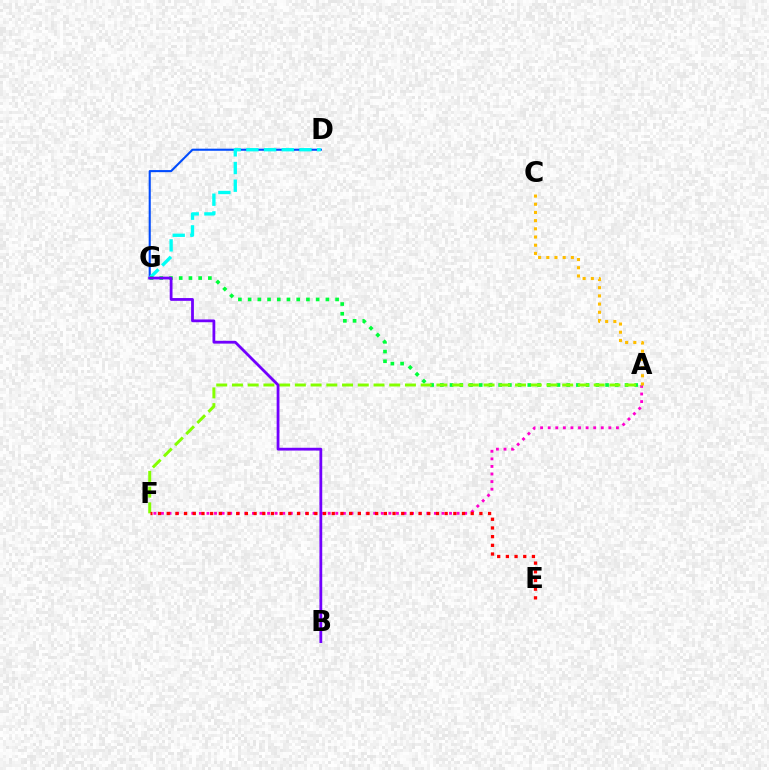{('D', 'G'): [{'color': '#004bff', 'line_style': 'solid', 'thickness': 1.51}, {'color': '#00fff6', 'line_style': 'dashed', 'thickness': 2.4}], ('A', 'G'): [{'color': '#00ff39', 'line_style': 'dotted', 'thickness': 2.64}], ('A', 'F'): [{'color': '#ff00cf', 'line_style': 'dotted', 'thickness': 2.06}, {'color': '#84ff00', 'line_style': 'dashed', 'thickness': 2.14}], ('B', 'G'): [{'color': '#7200ff', 'line_style': 'solid', 'thickness': 2.01}], ('E', 'F'): [{'color': '#ff0000', 'line_style': 'dotted', 'thickness': 2.36}], ('A', 'C'): [{'color': '#ffbd00', 'line_style': 'dotted', 'thickness': 2.23}]}